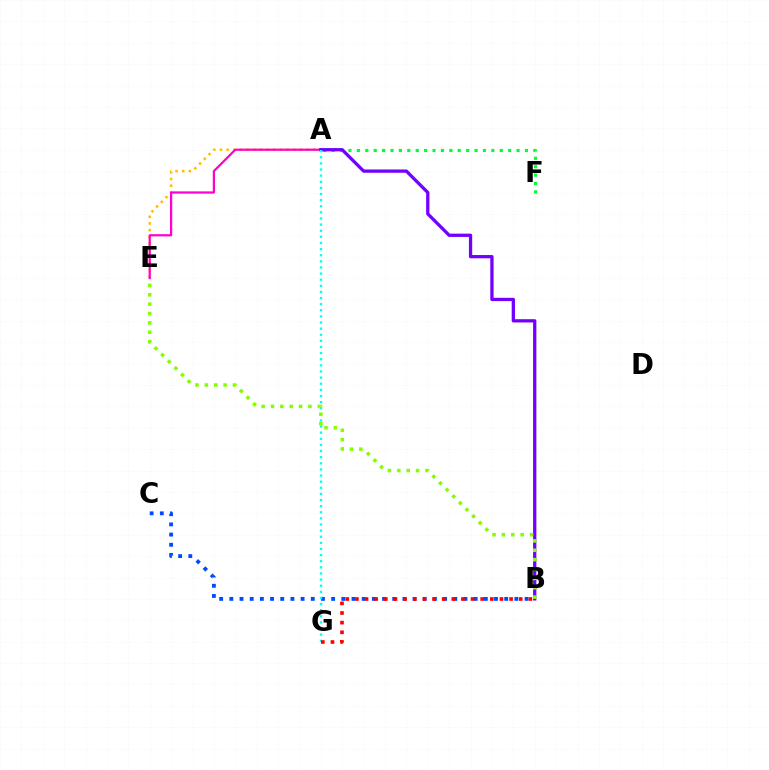{('A', 'F'): [{'color': '#00ff39', 'line_style': 'dotted', 'thickness': 2.28}], ('A', 'E'): [{'color': '#ffbd00', 'line_style': 'dotted', 'thickness': 1.81}, {'color': '#ff00cf', 'line_style': 'solid', 'thickness': 1.6}], ('A', 'B'): [{'color': '#7200ff', 'line_style': 'solid', 'thickness': 2.36}], ('B', 'C'): [{'color': '#004bff', 'line_style': 'dotted', 'thickness': 2.77}], ('A', 'G'): [{'color': '#00fff6', 'line_style': 'dotted', 'thickness': 1.66}], ('B', 'E'): [{'color': '#84ff00', 'line_style': 'dotted', 'thickness': 2.55}], ('B', 'G'): [{'color': '#ff0000', 'line_style': 'dotted', 'thickness': 2.62}]}